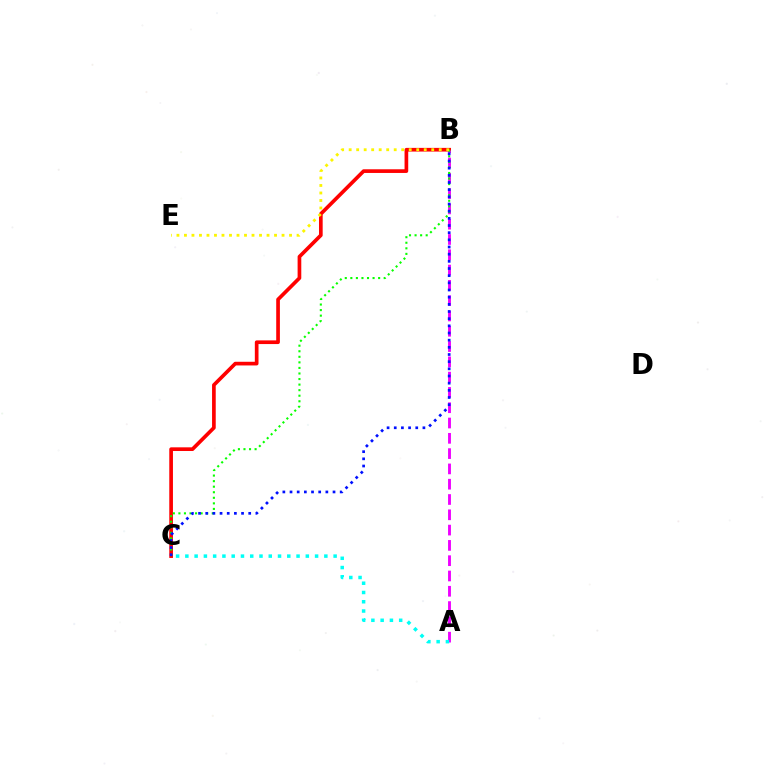{('B', 'C'): [{'color': '#ff0000', 'line_style': 'solid', 'thickness': 2.65}, {'color': '#08ff00', 'line_style': 'dotted', 'thickness': 1.51}, {'color': '#0010ff', 'line_style': 'dotted', 'thickness': 1.95}], ('A', 'B'): [{'color': '#ee00ff', 'line_style': 'dashed', 'thickness': 2.08}], ('B', 'E'): [{'color': '#fcf500', 'line_style': 'dotted', 'thickness': 2.04}], ('A', 'C'): [{'color': '#00fff6', 'line_style': 'dotted', 'thickness': 2.52}]}